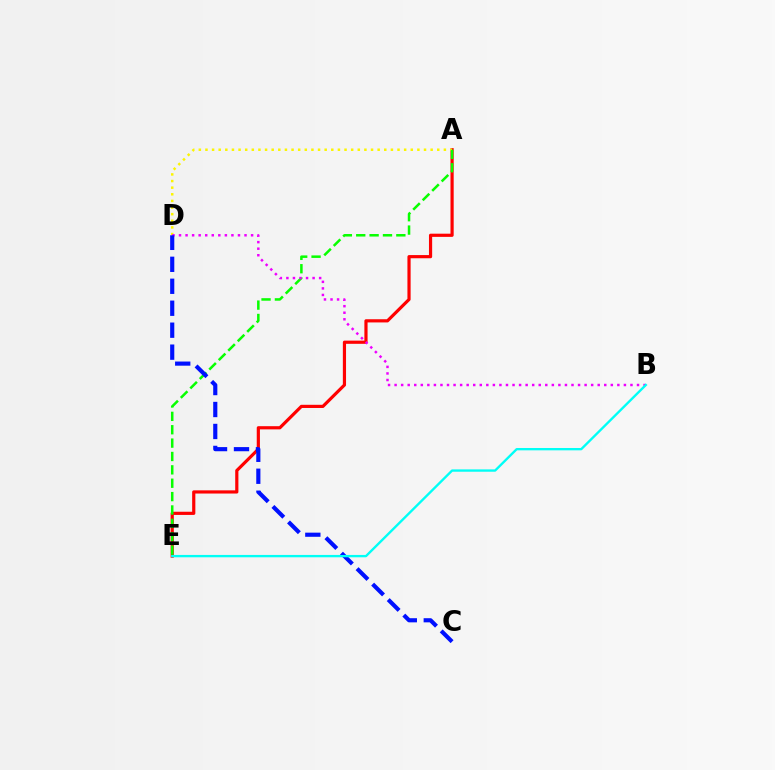{('A', 'E'): [{'color': '#ff0000', 'line_style': 'solid', 'thickness': 2.29}, {'color': '#08ff00', 'line_style': 'dashed', 'thickness': 1.82}], ('A', 'D'): [{'color': '#fcf500', 'line_style': 'dotted', 'thickness': 1.8}], ('B', 'D'): [{'color': '#ee00ff', 'line_style': 'dotted', 'thickness': 1.78}], ('C', 'D'): [{'color': '#0010ff', 'line_style': 'dashed', 'thickness': 2.98}], ('B', 'E'): [{'color': '#00fff6', 'line_style': 'solid', 'thickness': 1.69}]}